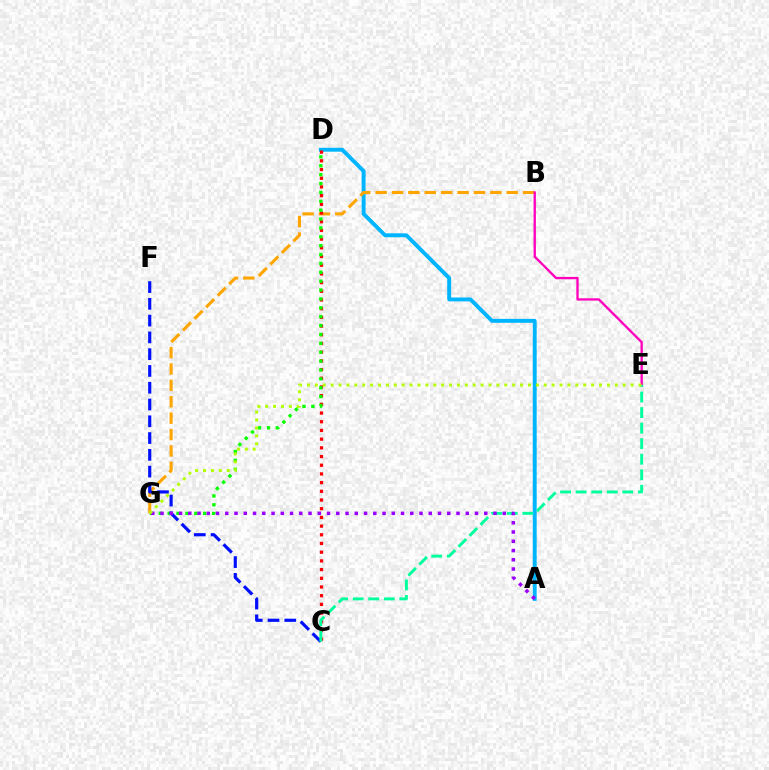{('A', 'D'): [{'color': '#00b5ff', 'line_style': 'solid', 'thickness': 2.82}], ('B', 'G'): [{'color': '#ffa500', 'line_style': 'dashed', 'thickness': 2.23}], ('C', 'D'): [{'color': '#ff0000', 'line_style': 'dotted', 'thickness': 2.36}], ('D', 'G'): [{'color': '#08ff00', 'line_style': 'dotted', 'thickness': 2.41}], ('C', 'F'): [{'color': '#0010ff', 'line_style': 'dashed', 'thickness': 2.28}], ('B', 'E'): [{'color': '#ff00bd', 'line_style': 'solid', 'thickness': 1.68}], ('C', 'E'): [{'color': '#00ff9d', 'line_style': 'dashed', 'thickness': 2.11}], ('A', 'G'): [{'color': '#9b00ff', 'line_style': 'dotted', 'thickness': 2.51}], ('E', 'G'): [{'color': '#b3ff00', 'line_style': 'dotted', 'thickness': 2.14}]}